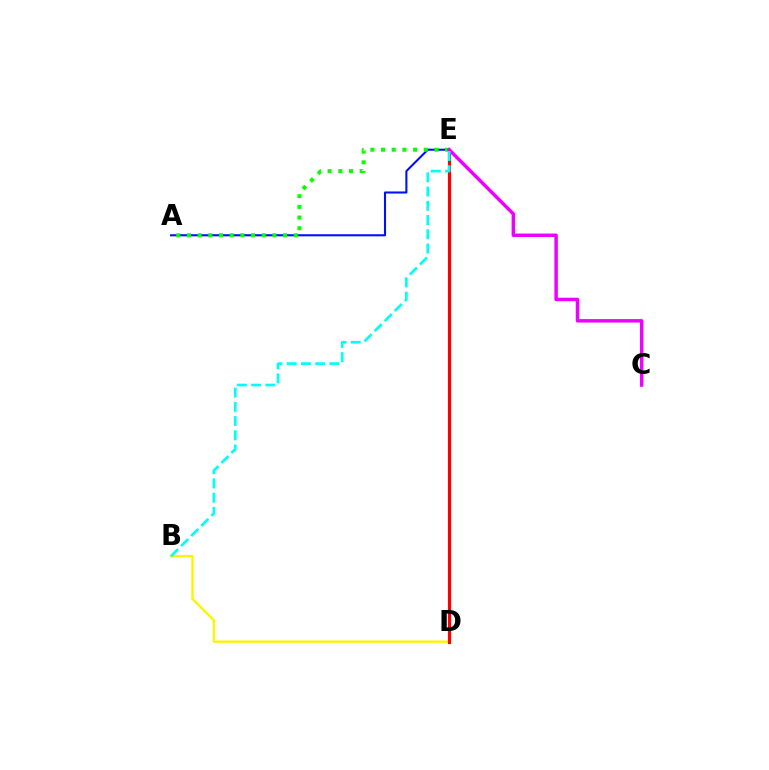{('A', 'E'): [{'color': '#0010ff', 'line_style': 'solid', 'thickness': 1.5}, {'color': '#08ff00', 'line_style': 'dotted', 'thickness': 2.9}], ('B', 'D'): [{'color': '#fcf500', 'line_style': 'solid', 'thickness': 1.71}], ('D', 'E'): [{'color': '#ff0000', 'line_style': 'solid', 'thickness': 2.28}], ('C', 'E'): [{'color': '#ee00ff', 'line_style': 'solid', 'thickness': 2.49}], ('B', 'E'): [{'color': '#00fff6', 'line_style': 'dashed', 'thickness': 1.93}]}